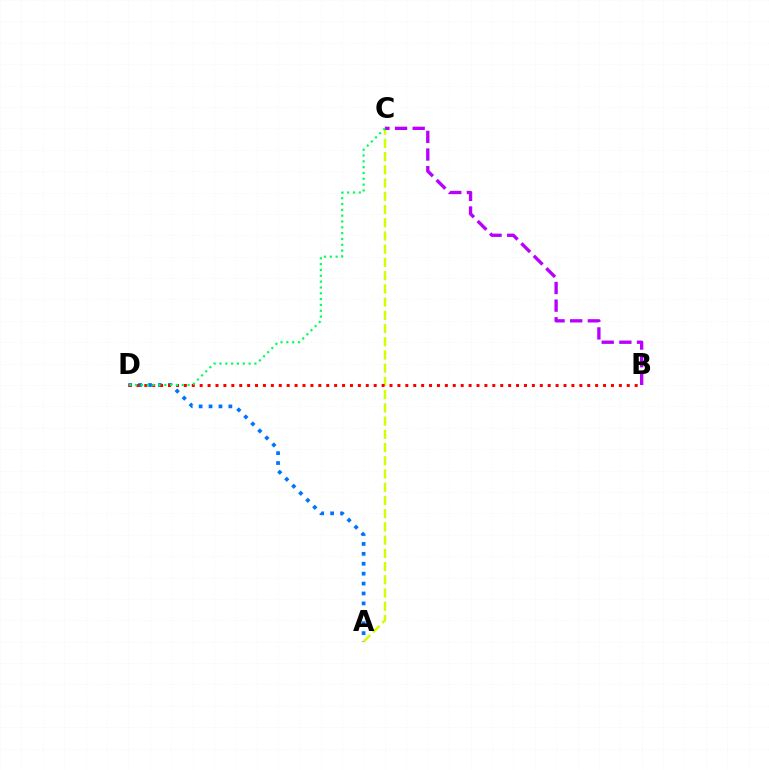{('A', 'D'): [{'color': '#0074ff', 'line_style': 'dotted', 'thickness': 2.69}], ('A', 'C'): [{'color': '#d1ff00', 'line_style': 'dashed', 'thickness': 1.8}], ('B', 'D'): [{'color': '#ff0000', 'line_style': 'dotted', 'thickness': 2.15}], ('B', 'C'): [{'color': '#b900ff', 'line_style': 'dashed', 'thickness': 2.4}], ('C', 'D'): [{'color': '#00ff5c', 'line_style': 'dotted', 'thickness': 1.58}]}